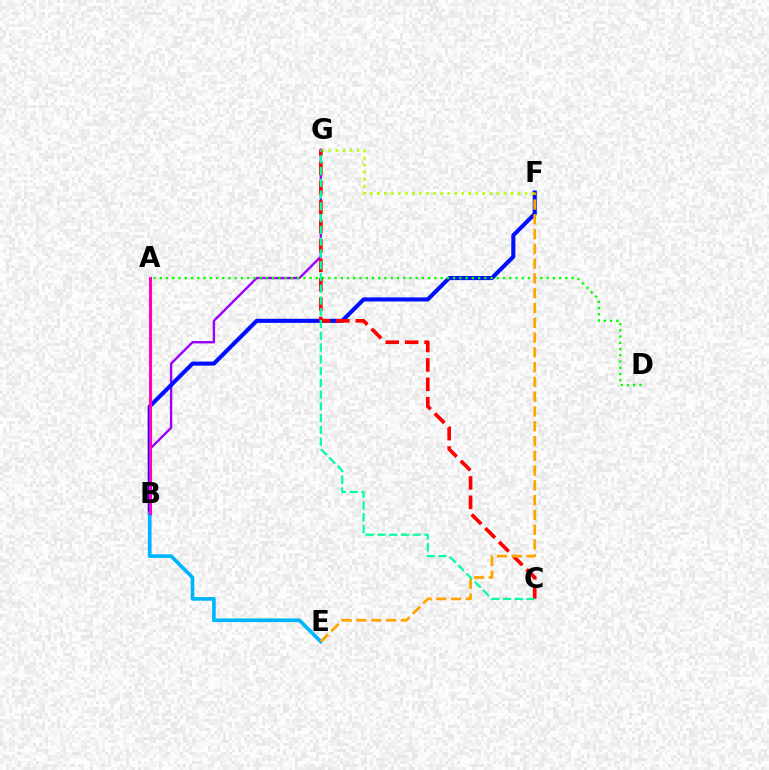{('B', 'G'): [{'color': '#9b00ff', 'line_style': 'solid', 'thickness': 1.71}], ('B', 'F'): [{'color': '#0010ff', 'line_style': 'solid', 'thickness': 2.94}], ('A', 'D'): [{'color': '#08ff00', 'line_style': 'dotted', 'thickness': 1.7}], ('B', 'E'): [{'color': '#00b5ff', 'line_style': 'solid', 'thickness': 2.64}], ('F', 'G'): [{'color': '#b3ff00', 'line_style': 'dotted', 'thickness': 1.91}], ('A', 'B'): [{'color': '#ff00bd', 'line_style': 'solid', 'thickness': 2.2}], ('C', 'G'): [{'color': '#ff0000', 'line_style': 'dashed', 'thickness': 2.63}, {'color': '#00ff9d', 'line_style': 'dashed', 'thickness': 1.6}], ('E', 'F'): [{'color': '#ffa500', 'line_style': 'dashed', 'thickness': 2.01}]}